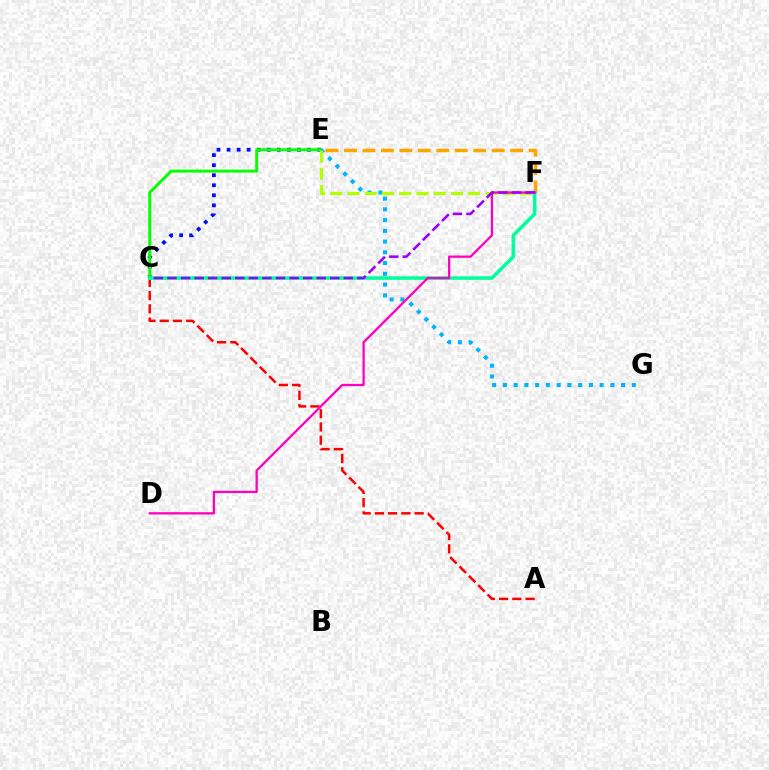{('C', 'E'): [{'color': '#0010ff', 'line_style': 'dotted', 'thickness': 2.73}, {'color': '#08ff00', 'line_style': 'solid', 'thickness': 2.11}], ('A', 'C'): [{'color': '#ff0000', 'line_style': 'dashed', 'thickness': 1.8}], ('E', 'G'): [{'color': '#00b5ff', 'line_style': 'dotted', 'thickness': 2.92}], ('E', 'F'): [{'color': '#ffa500', 'line_style': 'dashed', 'thickness': 2.51}, {'color': '#b3ff00', 'line_style': 'dashed', 'thickness': 2.34}], ('C', 'F'): [{'color': '#00ff9d', 'line_style': 'solid', 'thickness': 2.55}, {'color': '#9b00ff', 'line_style': 'dashed', 'thickness': 1.84}], ('D', 'F'): [{'color': '#ff00bd', 'line_style': 'solid', 'thickness': 1.64}]}